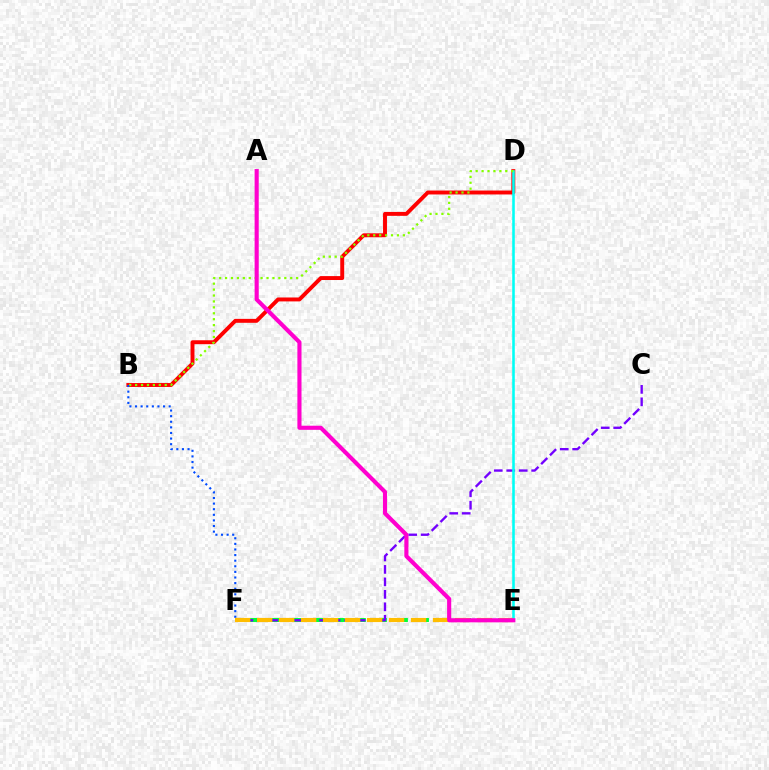{('B', 'D'): [{'color': '#ff0000', 'line_style': 'solid', 'thickness': 2.82}, {'color': '#84ff00', 'line_style': 'dotted', 'thickness': 1.61}], ('E', 'F'): [{'color': '#00ff39', 'line_style': 'dashed', 'thickness': 2.86}, {'color': '#ffbd00', 'line_style': 'dashed', 'thickness': 2.99}], ('C', 'F'): [{'color': '#7200ff', 'line_style': 'dashed', 'thickness': 1.69}], ('D', 'E'): [{'color': '#00fff6', 'line_style': 'solid', 'thickness': 1.85}], ('B', 'F'): [{'color': '#004bff', 'line_style': 'dotted', 'thickness': 1.52}], ('A', 'E'): [{'color': '#ff00cf', 'line_style': 'solid', 'thickness': 2.96}]}